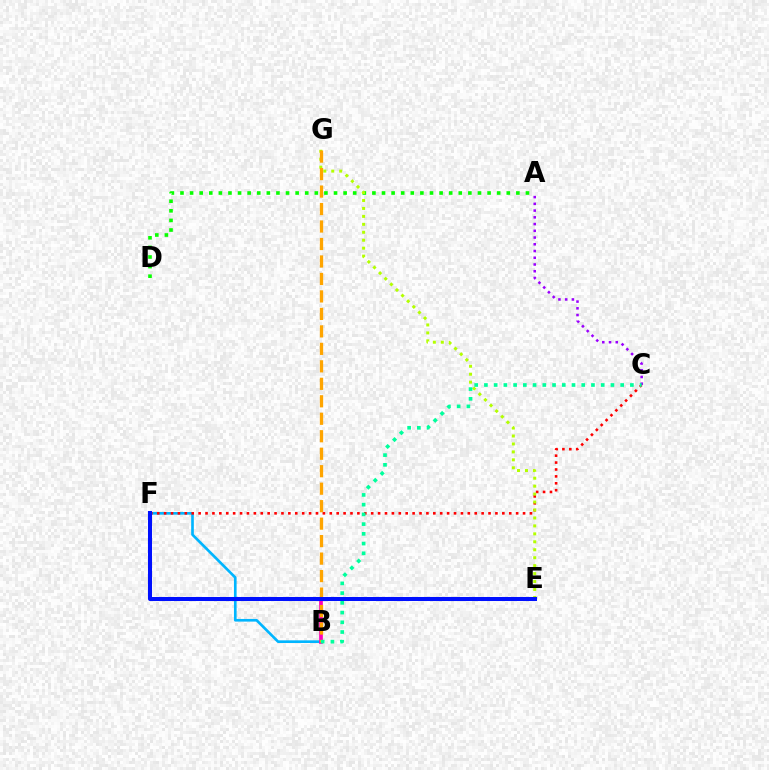{('B', 'F'): [{'color': '#00b5ff', 'line_style': 'solid', 'thickness': 1.91}], ('A', 'D'): [{'color': '#08ff00', 'line_style': 'dotted', 'thickness': 2.61}], ('B', 'E'): [{'color': '#ff00bd', 'line_style': 'solid', 'thickness': 2.67}], ('A', 'C'): [{'color': '#9b00ff', 'line_style': 'dotted', 'thickness': 1.83}], ('C', 'F'): [{'color': '#ff0000', 'line_style': 'dotted', 'thickness': 1.88}], ('E', 'G'): [{'color': '#b3ff00', 'line_style': 'dotted', 'thickness': 2.16}], ('B', 'G'): [{'color': '#ffa500', 'line_style': 'dashed', 'thickness': 2.37}], ('B', 'C'): [{'color': '#00ff9d', 'line_style': 'dotted', 'thickness': 2.64}], ('E', 'F'): [{'color': '#0010ff', 'line_style': 'solid', 'thickness': 2.9}]}